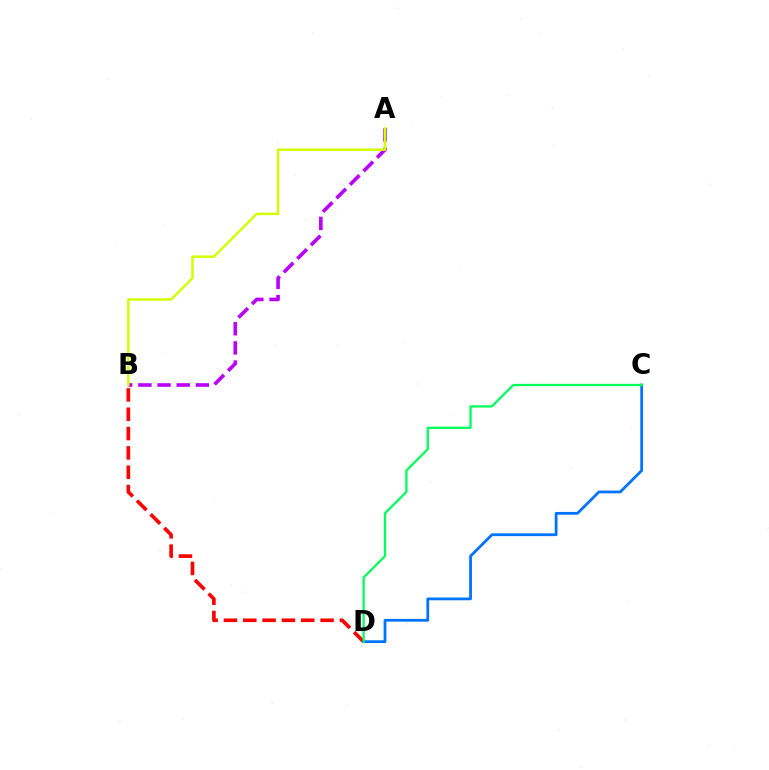{('B', 'D'): [{'color': '#ff0000', 'line_style': 'dashed', 'thickness': 2.63}], ('C', 'D'): [{'color': '#0074ff', 'line_style': 'solid', 'thickness': 2.0}, {'color': '#00ff5c', 'line_style': 'solid', 'thickness': 1.65}], ('A', 'B'): [{'color': '#b900ff', 'line_style': 'dashed', 'thickness': 2.6}, {'color': '#d1ff00', 'line_style': 'solid', 'thickness': 1.77}]}